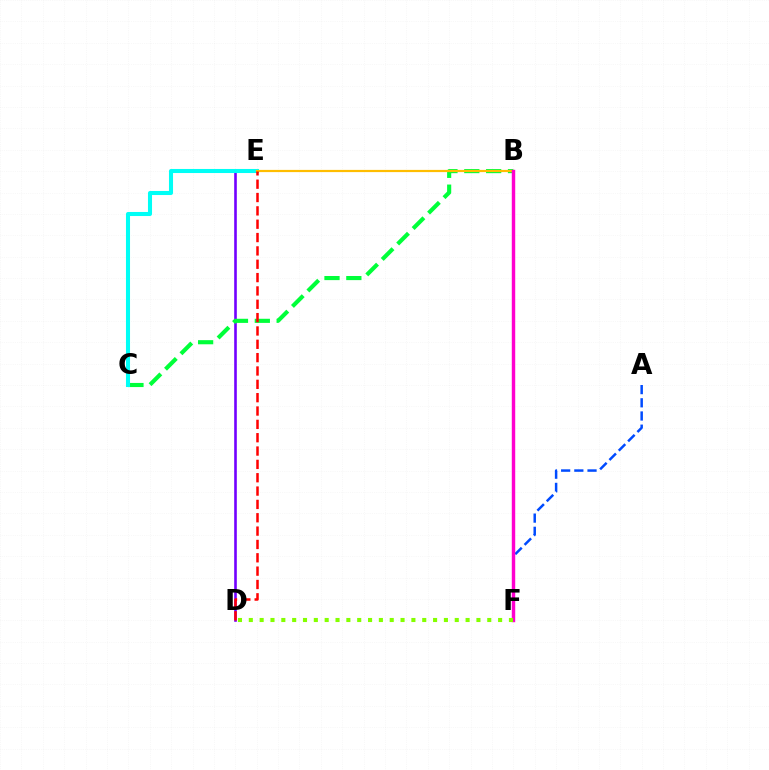{('D', 'E'): [{'color': '#7200ff', 'line_style': 'solid', 'thickness': 1.89}, {'color': '#ff0000', 'line_style': 'dashed', 'thickness': 1.81}], ('B', 'C'): [{'color': '#00ff39', 'line_style': 'dashed', 'thickness': 2.97}], ('C', 'E'): [{'color': '#00fff6', 'line_style': 'solid', 'thickness': 2.92}], ('A', 'F'): [{'color': '#004bff', 'line_style': 'dashed', 'thickness': 1.79}], ('B', 'E'): [{'color': '#ffbd00', 'line_style': 'solid', 'thickness': 1.59}], ('B', 'F'): [{'color': '#ff00cf', 'line_style': 'solid', 'thickness': 2.47}], ('D', 'F'): [{'color': '#84ff00', 'line_style': 'dotted', 'thickness': 2.95}]}